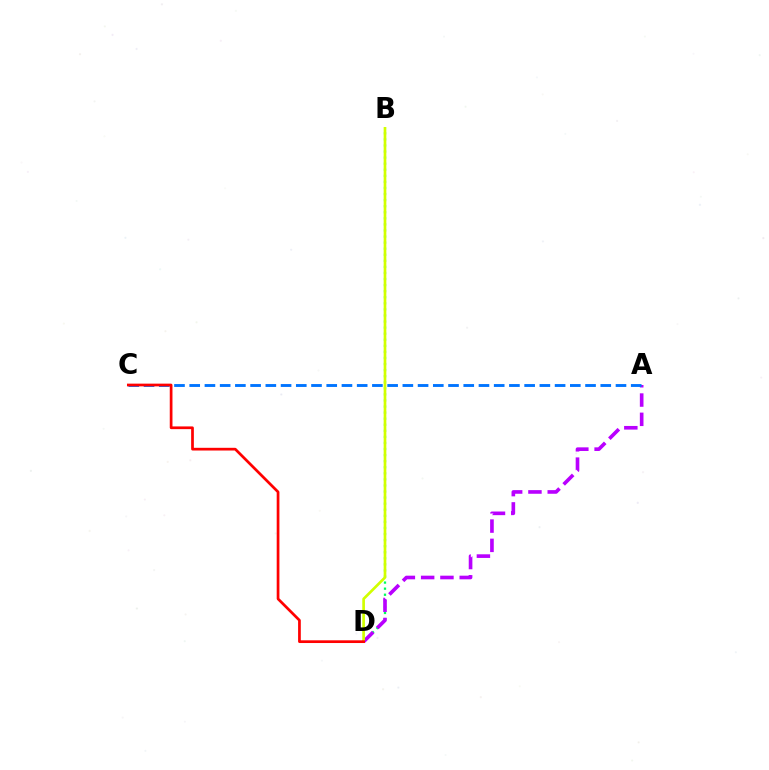{('B', 'D'): [{'color': '#00ff5c', 'line_style': 'dotted', 'thickness': 1.65}, {'color': '#d1ff00', 'line_style': 'solid', 'thickness': 1.93}], ('A', 'D'): [{'color': '#b900ff', 'line_style': 'dashed', 'thickness': 2.62}], ('A', 'C'): [{'color': '#0074ff', 'line_style': 'dashed', 'thickness': 2.07}], ('C', 'D'): [{'color': '#ff0000', 'line_style': 'solid', 'thickness': 1.96}]}